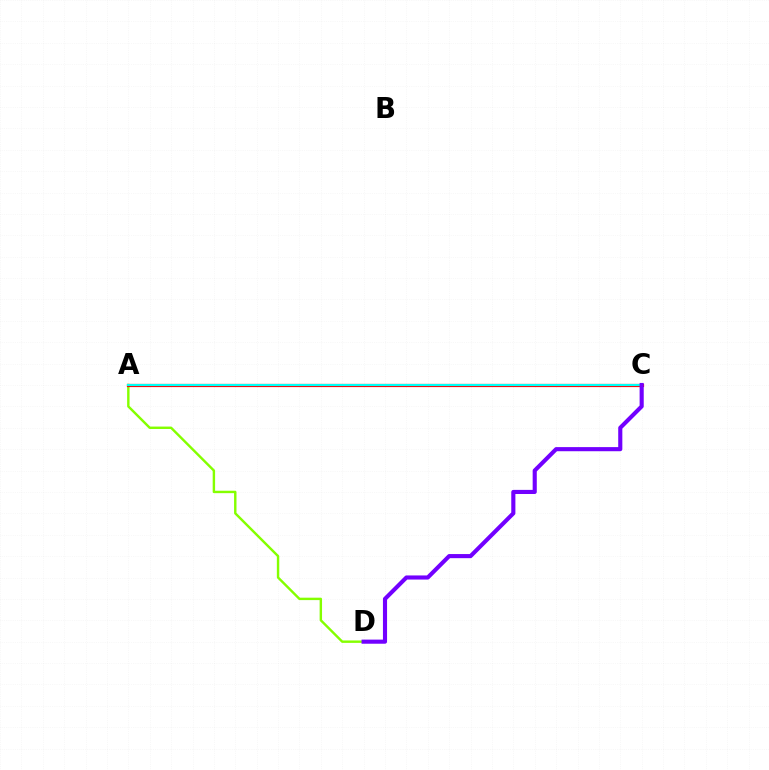{('A', 'D'): [{'color': '#84ff00', 'line_style': 'solid', 'thickness': 1.74}], ('A', 'C'): [{'color': '#ff0000', 'line_style': 'solid', 'thickness': 2.3}, {'color': '#00fff6', 'line_style': 'solid', 'thickness': 1.55}], ('C', 'D'): [{'color': '#7200ff', 'line_style': 'solid', 'thickness': 2.96}]}